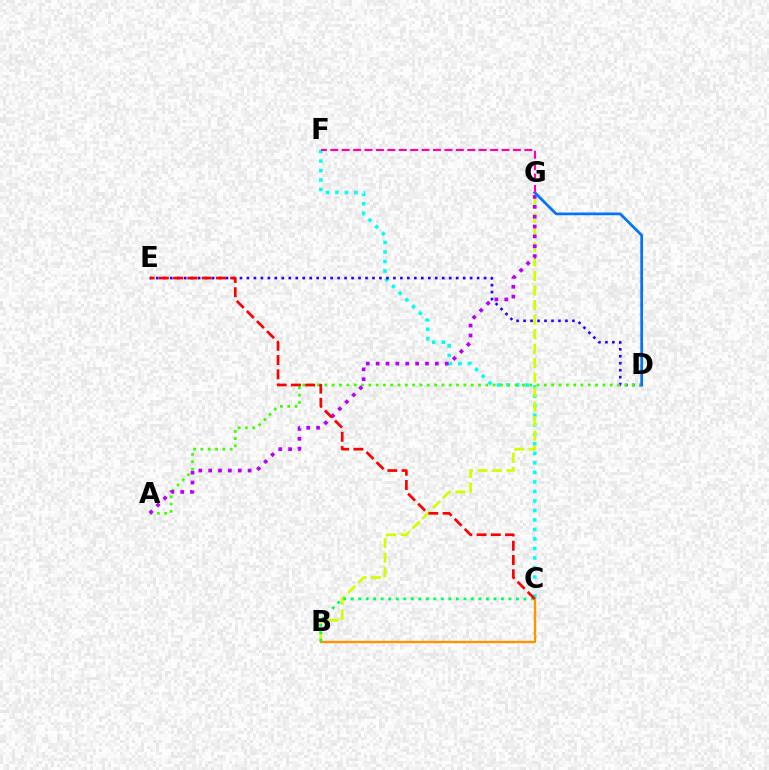{('C', 'F'): [{'color': '#00fff6', 'line_style': 'dotted', 'thickness': 2.58}], ('B', 'G'): [{'color': '#d1ff00', 'line_style': 'dashed', 'thickness': 1.97}], ('D', 'E'): [{'color': '#2500ff', 'line_style': 'dotted', 'thickness': 1.9}], ('A', 'D'): [{'color': '#3dff00', 'line_style': 'dotted', 'thickness': 1.99}], ('B', 'C'): [{'color': '#ff9400', 'line_style': 'solid', 'thickness': 1.7}, {'color': '#00ff5c', 'line_style': 'dotted', 'thickness': 2.04}], ('A', 'G'): [{'color': '#b900ff', 'line_style': 'dotted', 'thickness': 2.68}], ('C', 'E'): [{'color': '#ff0000', 'line_style': 'dashed', 'thickness': 1.94}], ('D', 'G'): [{'color': '#0074ff', 'line_style': 'solid', 'thickness': 1.96}], ('F', 'G'): [{'color': '#ff00ac', 'line_style': 'dashed', 'thickness': 1.55}]}